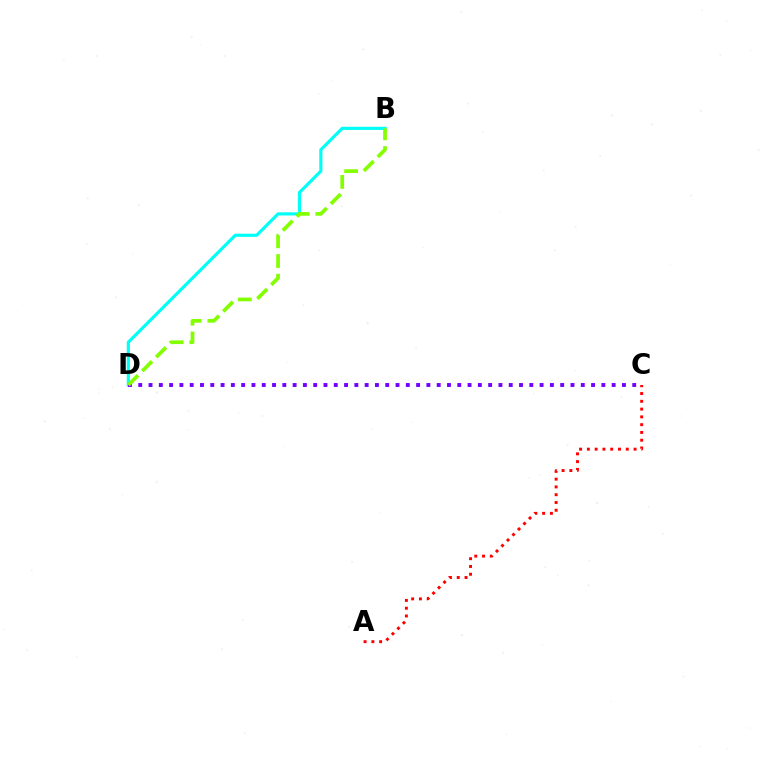{('B', 'D'): [{'color': '#00fff6', 'line_style': 'solid', 'thickness': 2.27}, {'color': '#84ff00', 'line_style': 'dashed', 'thickness': 2.68}], ('C', 'D'): [{'color': '#7200ff', 'line_style': 'dotted', 'thickness': 2.8}], ('A', 'C'): [{'color': '#ff0000', 'line_style': 'dotted', 'thickness': 2.11}]}